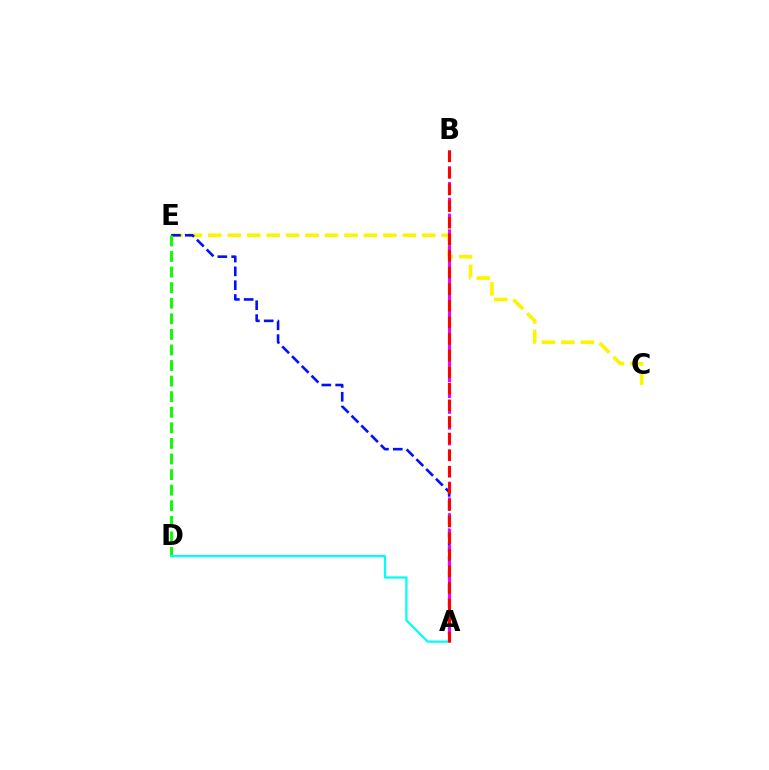{('C', 'E'): [{'color': '#fcf500', 'line_style': 'dashed', 'thickness': 2.64}], ('A', 'E'): [{'color': '#0010ff', 'line_style': 'dashed', 'thickness': 1.88}], ('A', 'B'): [{'color': '#ee00ff', 'line_style': 'dashed', 'thickness': 2.14}, {'color': '#ff0000', 'line_style': 'dashed', 'thickness': 2.26}], ('D', 'E'): [{'color': '#08ff00', 'line_style': 'dashed', 'thickness': 2.12}], ('A', 'D'): [{'color': '#00fff6', 'line_style': 'solid', 'thickness': 1.61}]}